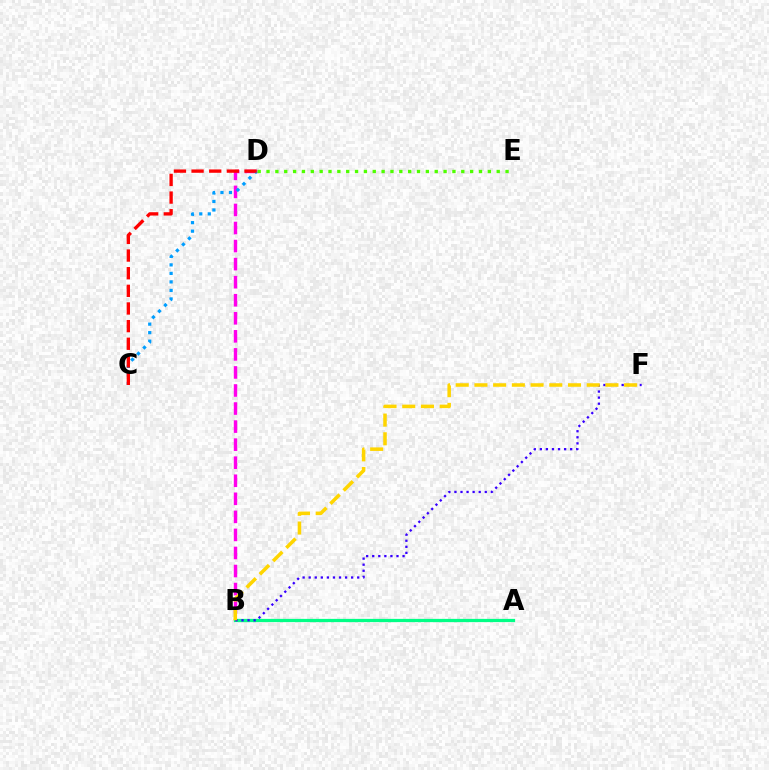{('B', 'D'): [{'color': '#ff00ed', 'line_style': 'dashed', 'thickness': 2.45}], ('C', 'D'): [{'color': '#009eff', 'line_style': 'dotted', 'thickness': 2.31}, {'color': '#ff0000', 'line_style': 'dashed', 'thickness': 2.4}], ('A', 'B'): [{'color': '#00ff86', 'line_style': 'solid', 'thickness': 2.34}], ('B', 'F'): [{'color': '#3700ff', 'line_style': 'dotted', 'thickness': 1.65}, {'color': '#ffd500', 'line_style': 'dashed', 'thickness': 2.54}], ('D', 'E'): [{'color': '#4fff00', 'line_style': 'dotted', 'thickness': 2.41}]}